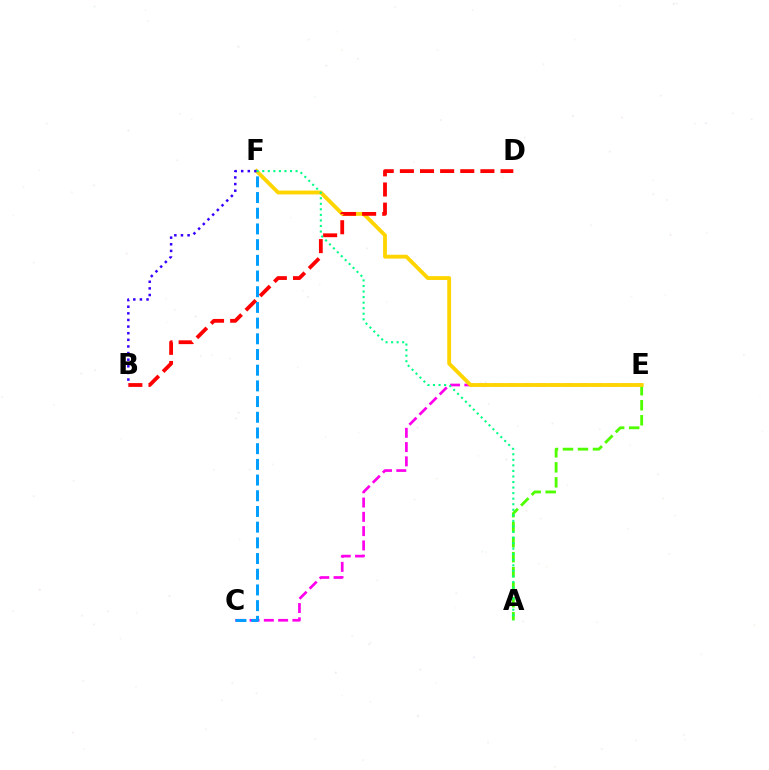{('C', 'E'): [{'color': '#ff00ed', 'line_style': 'dashed', 'thickness': 1.94}], ('A', 'E'): [{'color': '#4fff00', 'line_style': 'dashed', 'thickness': 2.04}], ('E', 'F'): [{'color': '#ffd500', 'line_style': 'solid', 'thickness': 2.77}], ('B', 'D'): [{'color': '#ff0000', 'line_style': 'dashed', 'thickness': 2.73}], ('B', 'F'): [{'color': '#3700ff', 'line_style': 'dotted', 'thickness': 1.8}], ('A', 'F'): [{'color': '#00ff86', 'line_style': 'dotted', 'thickness': 1.51}], ('C', 'F'): [{'color': '#009eff', 'line_style': 'dashed', 'thickness': 2.13}]}